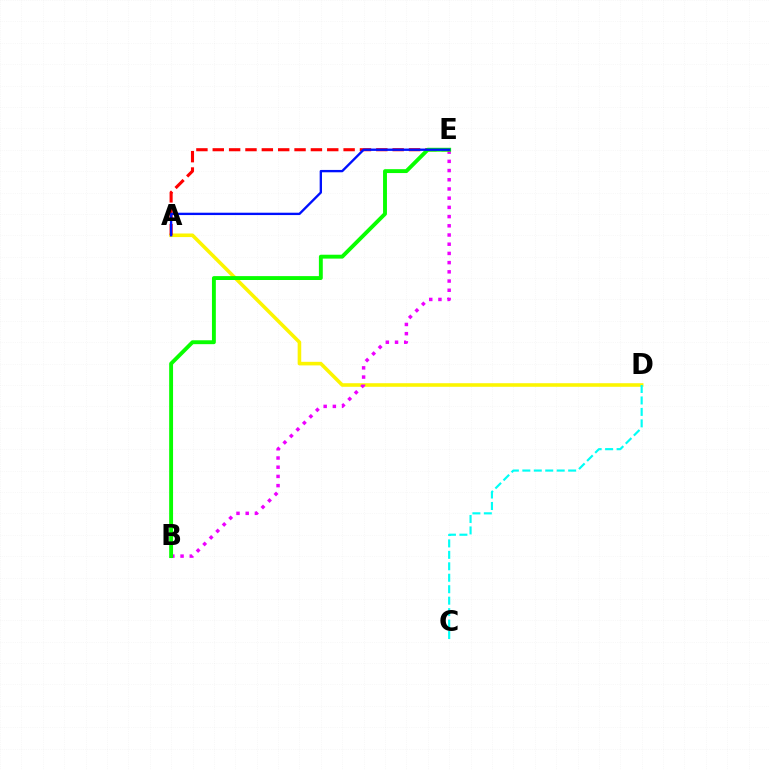{('A', 'D'): [{'color': '#fcf500', 'line_style': 'solid', 'thickness': 2.58}], ('B', 'E'): [{'color': '#ee00ff', 'line_style': 'dotted', 'thickness': 2.5}, {'color': '#08ff00', 'line_style': 'solid', 'thickness': 2.8}], ('C', 'D'): [{'color': '#00fff6', 'line_style': 'dashed', 'thickness': 1.56}], ('A', 'E'): [{'color': '#ff0000', 'line_style': 'dashed', 'thickness': 2.22}, {'color': '#0010ff', 'line_style': 'solid', 'thickness': 1.69}]}